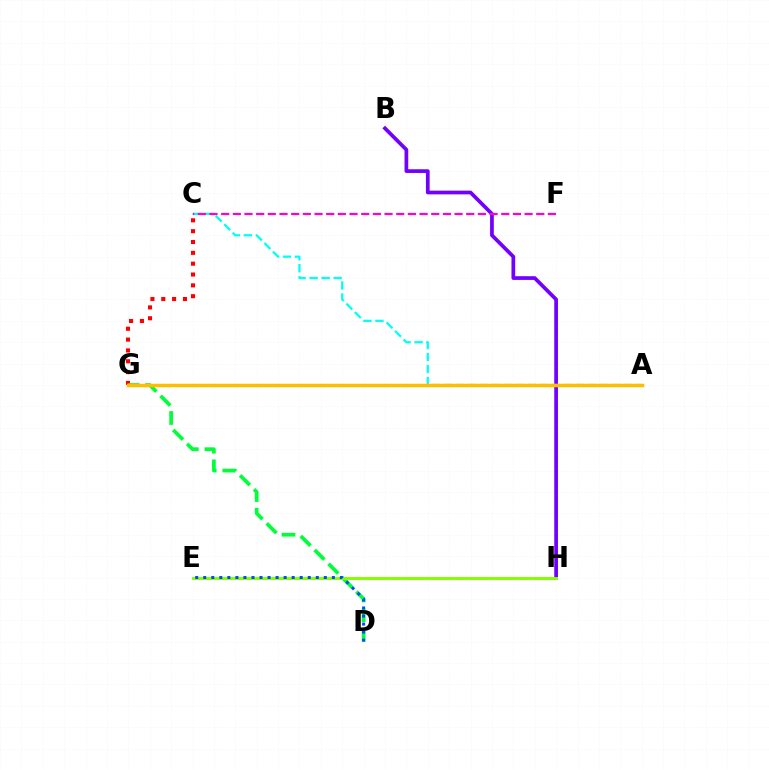{('C', 'G'): [{'color': '#ff0000', 'line_style': 'dotted', 'thickness': 2.95}], ('B', 'H'): [{'color': '#7200ff', 'line_style': 'solid', 'thickness': 2.68}], ('D', 'G'): [{'color': '#00ff39', 'line_style': 'dashed', 'thickness': 2.67}], ('E', 'H'): [{'color': '#84ff00', 'line_style': 'solid', 'thickness': 2.11}], ('A', 'C'): [{'color': '#00fff6', 'line_style': 'dashed', 'thickness': 1.63}], ('D', 'E'): [{'color': '#004bff', 'line_style': 'dotted', 'thickness': 2.18}], ('A', 'G'): [{'color': '#ffbd00', 'line_style': 'solid', 'thickness': 2.51}], ('C', 'F'): [{'color': '#ff00cf', 'line_style': 'dashed', 'thickness': 1.59}]}